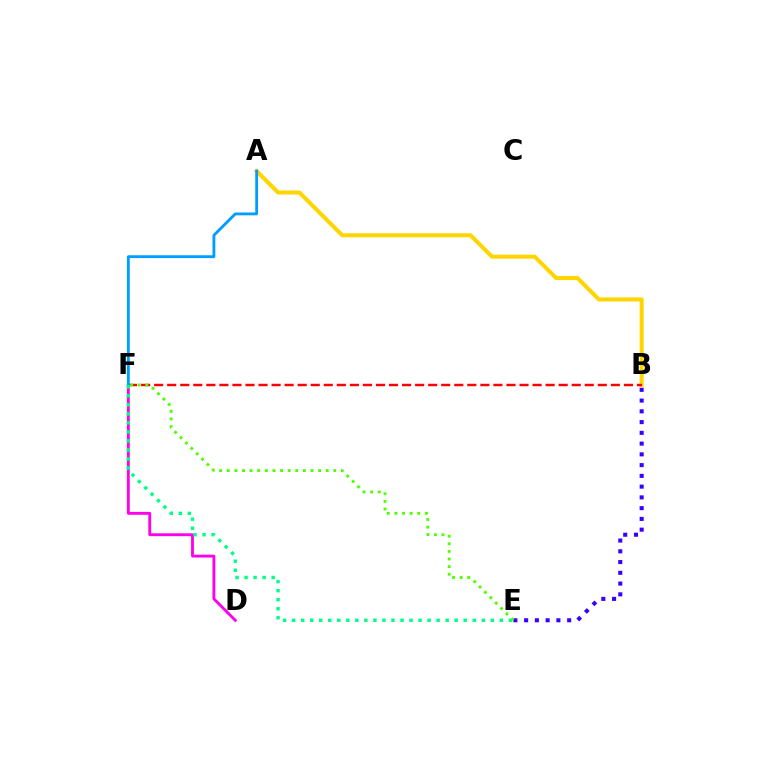{('A', 'B'): [{'color': '#ffd500', 'line_style': 'solid', 'thickness': 2.91}], ('B', 'F'): [{'color': '#ff0000', 'line_style': 'dashed', 'thickness': 1.77}], ('D', 'F'): [{'color': '#ff00ed', 'line_style': 'solid', 'thickness': 2.06}], ('A', 'F'): [{'color': '#009eff', 'line_style': 'solid', 'thickness': 2.04}], ('E', 'F'): [{'color': '#00ff86', 'line_style': 'dotted', 'thickness': 2.45}, {'color': '#4fff00', 'line_style': 'dotted', 'thickness': 2.07}], ('B', 'E'): [{'color': '#3700ff', 'line_style': 'dotted', 'thickness': 2.92}]}